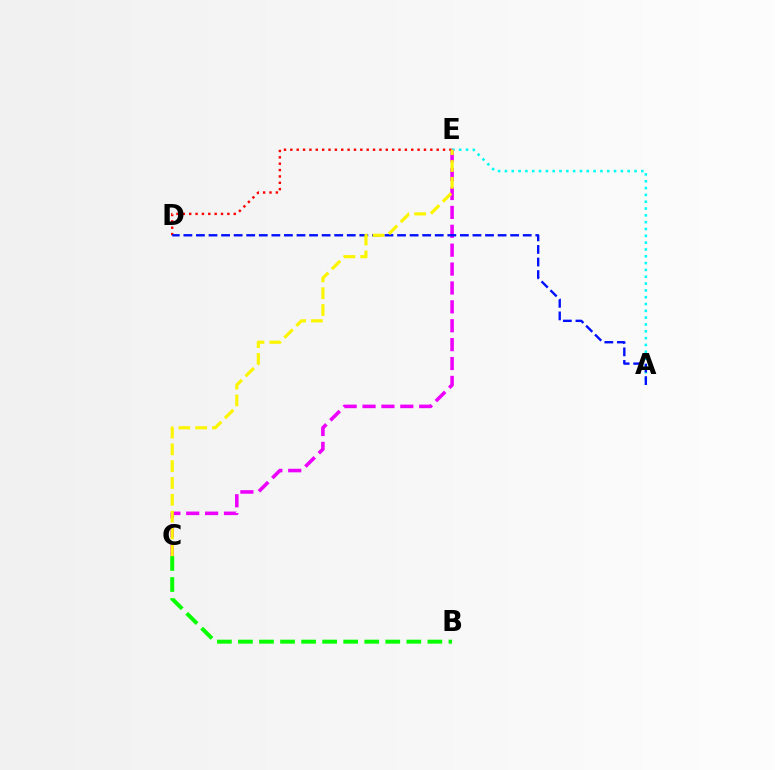{('A', 'E'): [{'color': '#00fff6', 'line_style': 'dotted', 'thickness': 1.85}], ('C', 'E'): [{'color': '#ee00ff', 'line_style': 'dashed', 'thickness': 2.57}, {'color': '#fcf500', 'line_style': 'dashed', 'thickness': 2.28}], ('B', 'C'): [{'color': '#08ff00', 'line_style': 'dashed', 'thickness': 2.86}], ('D', 'E'): [{'color': '#ff0000', 'line_style': 'dotted', 'thickness': 1.73}], ('A', 'D'): [{'color': '#0010ff', 'line_style': 'dashed', 'thickness': 1.71}]}